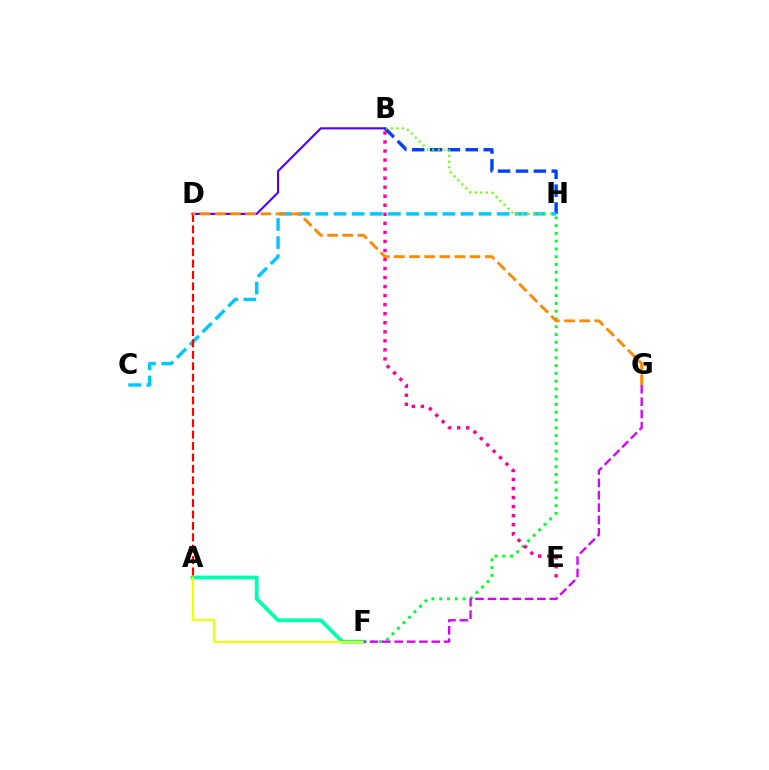{('F', 'H'): [{'color': '#00ff27', 'line_style': 'dotted', 'thickness': 2.11}], ('B', 'H'): [{'color': '#003fff', 'line_style': 'dashed', 'thickness': 2.43}, {'color': '#66ff00', 'line_style': 'dotted', 'thickness': 1.52}], ('A', 'F'): [{'color': '#00ffaf', 'line_style': 'solid', 'thickness': 2.71}, {'color': '#eeff00', 'line_style': 'solid', 'thickness': 1.56}], ('C', 'H'): [{'color': '#00c7ff', 'line_style': 'dashed', 'thickness': 2.46}], ('B', 'E'): [{'color': '#ff00a0', 'line_style': 'dotted', 'thickness': 2.46}], ('F', 'G'): [{'color': '#d600ff', 'line_style': 'dashed', 'thickness': 1.68}], ('A', 'D'): [{'color': '#ff0000', 'line_style': 'dashed', 'thickness': 1.55}], ('B', 'D'): [{'color': '#4f00ff', 'line_style': 'solid', 'thickness': 1.52}], ('D', 'G'): [{'color': '#ff8800', 'line_style': 'dashed', 'thickness': 2.06}]}